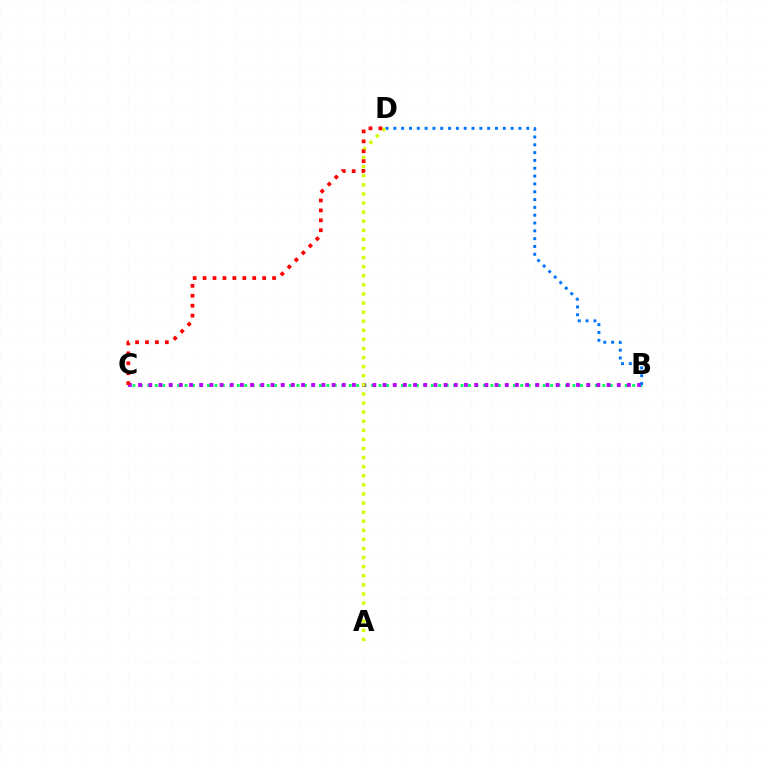{('B', 'C'): [{'color': '#00ff5c', 'line_style': 'dotted', 'thickness': 2.03}, {'color': '#b900ff', 'line_style': 'dotted', 'thickness': 2.77}], ('B', 'D'): [{'color': '#0074ff', 'line_style': 'dotted', 'thickness': 2.12}], ('A', 'D'): [{'color': '#d1ff00', 'line_style': 'dotted', 'thickness': 2.47}], ('C', 'D'): [{'color': '#ff0000', 'line_style': 'dotted', 'thickness': 2.7}]}